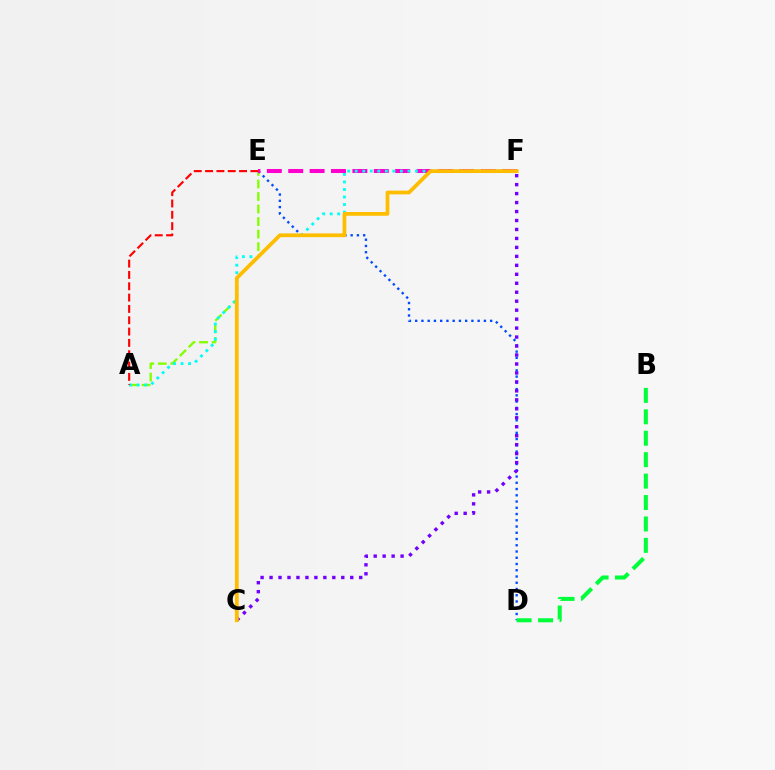{('A', 'E'): [{'color': '#84ff00', 'line_style': 'dashed', 'thickness': 1.7}, {'color': '#ff0000', 'line_style': 'dashed', 'thickness': 1.54}], ('D', 'E'): [{'color': '#004bff', 'line_style': 'dotted', 'thickness': 1.7}], ('E', 'F'): [{'color': '#ff00cf', 'line_style': 'dashed', 'thickness': 2.9}], ('A', 'F'): [{'color': '#00fff6', 'line_style': 'dotted', 'thickness': 2.05}], ('B', 'D'): [{'color': '#00ff39', 'line_style': 'dashed', 'thickness': 2.91}], ('C', 'F'): [{'color': '#7200ff', 'line_style': 'dotted', 'thickness': 2.44}, {'color': '#ffbd00', 'line_style': 'solid', 'thickness': 2.71}]}